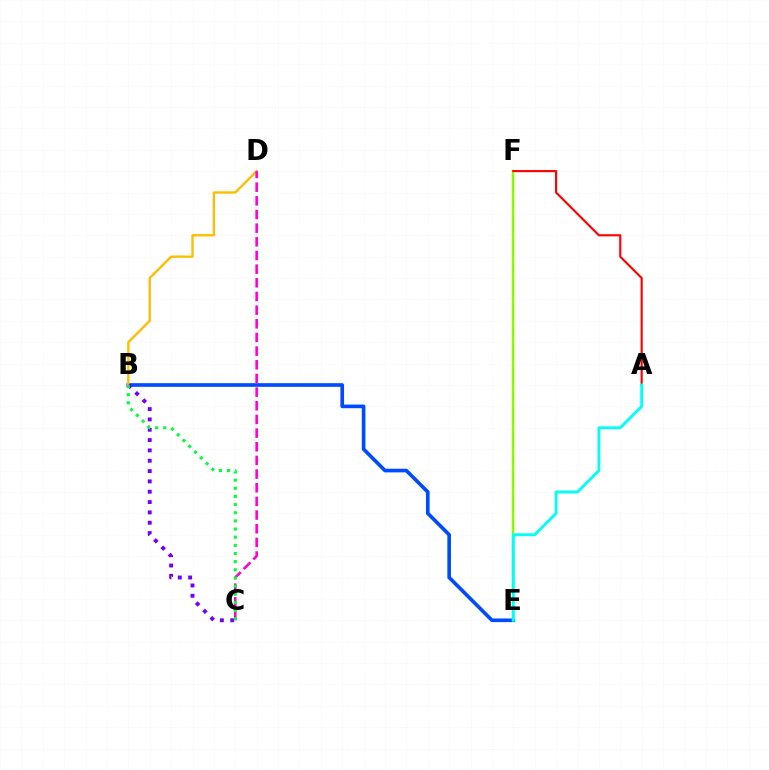{('B', 'E'): [{'color': '#004bff', 'line_style': 'solid', 'thickness': 2.63}], ('E', 'F'): [{'color': '#84ff00', 'line_style': 'solid', 'thickness': 1.74}], ('A', 'F'): [{'color': '#ff0000', 'line_style': 'solid', 'thickness': 1.54}], ('B', 'D'): [{'color': '#ffbd00', 'line_style': 'solid', 'thickness': 1.68}], ('B', 'C'): [{'color': '#7200ff', 'line_style': 'dotted', 'thickness': 2.81}, {'color': '#00ff39', 'line_style': 'dotted', 'thickness': 2.21}], ('A', 'E'): [{'color': '#00fff6', 'line_style': 'solid', 'thickness': 2.06}], ('C', 'D'): [{'color': '#ff00cf', 'line_style': 'dashed', 'thickness': 1.86}]}